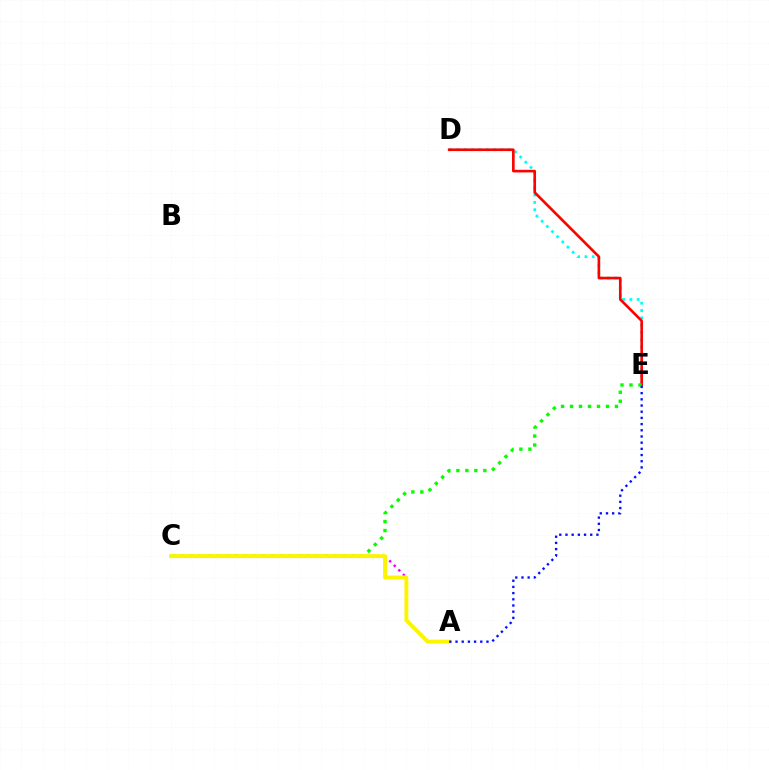{('A', 'C'): [{'color': '#ee00ff', 'line_style': 'dotted', 'thickness': 1.75}, {'color': '#fcf500', 'line_style': 'solid', 'thickness': 2.84}], ('D', 'E'): [{'color': '#00fff6', 'line_style': 'dotted', 'thickness': 1.99}, {'color': '#ff0000', 'line_style': 'solid', 'thickness': 1.9}], ('C', 'E'): [{'color': '#08ff00', 'line_style': 'dotted', 'thickness': 2.44}], ('A', 'E'): [{'color': '#0010ff', 'line_style': 'dotted', 'thickness': 1.68}]}